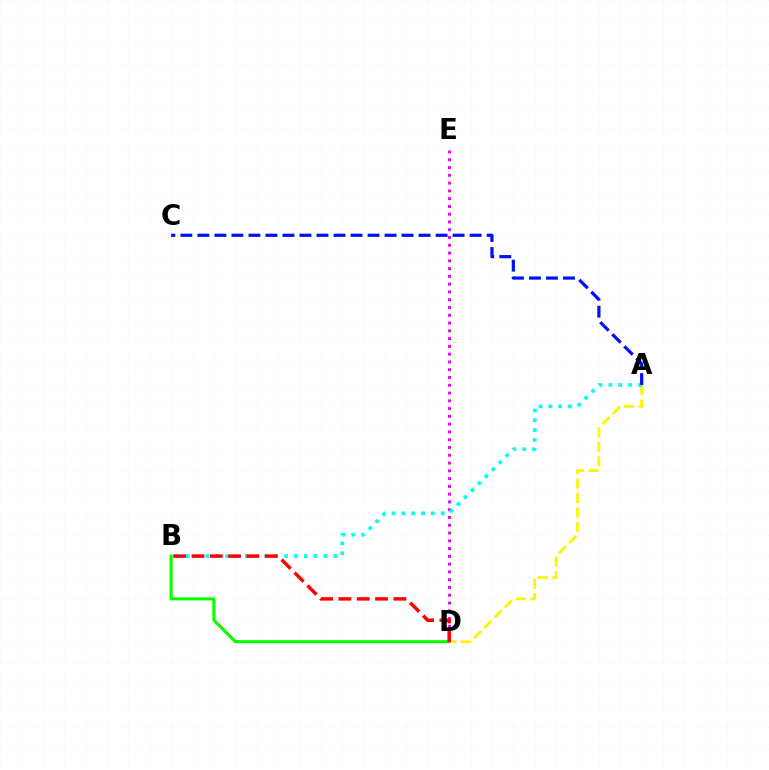{('B', 'D'): [{'color': '#08ff00', 'line_style': 'solid', 'thickness': 2.2}, {'color': '#ff0000', 'line_style': 'dashed', 'thickness': 2.49}], ('A', 'D'): [{'color': '#fcf500', 'line_style': 'dashed', 'thickness': 1.97}], ('D', 'E'): [{'color': '#ee00ff', 'line_style': 'dotted', 'thickness': 2.11}], ('A', 'B'): [{'color': '#00fff6', 'line_style': 'dotted', 'thickness': 2.67}], ('A', 'C'): [{'color': '#0010ff', 'line_style': 'dashed', 'thickness': 2.31}]}